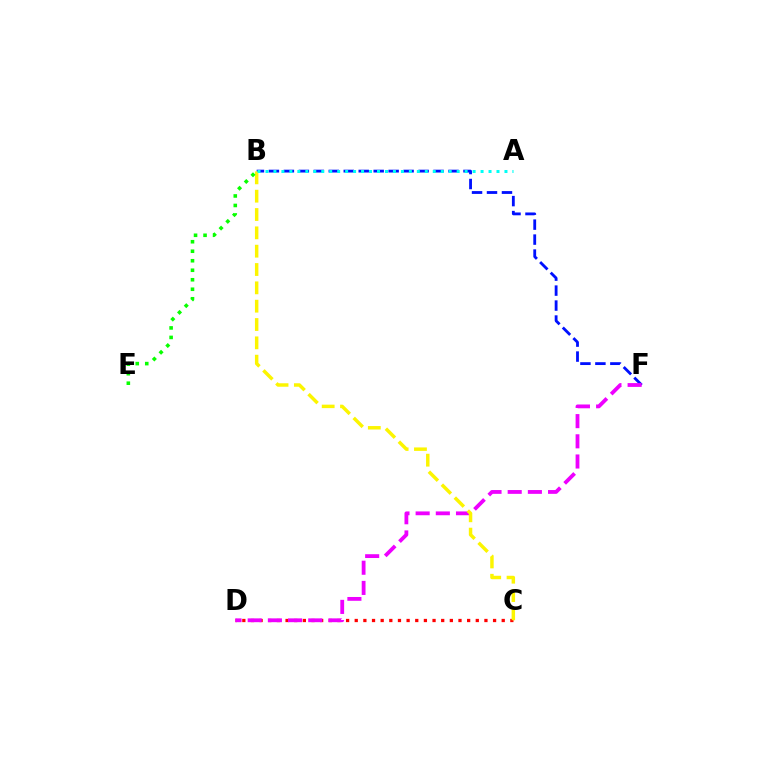{('B', 'F'): [{'color': '#0010ff', 'line_style': 'dashed', 'thickness': 2.03}], ('C', 'D'): [{'color': '#ff0000', 'line_style': 'dotted', 'thickness': 2.35}], ('D', 'F'): [{'color': '#ee00ff', 'line_style': 'dashed', 'thickness': 2.74}], ('B', 'C'): [{'color': '#fcf500', 'line_style': 'dashed', 'thickness': 2.49}], ('A', 'B'): [{'color': '#00fff6', 'line_style': 'dotted', 'thickness': 2.16}], ('B', 'E'): [{'color': '#08ff00', 'line_style': 'dotted', 'thickness': 2.58}]}